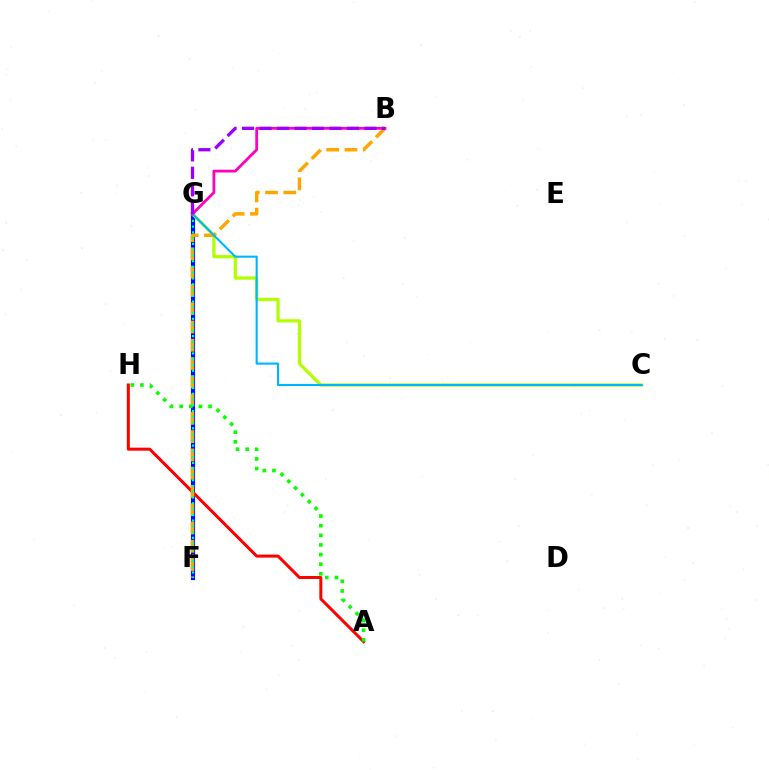{('F', 'G'): [{'color': '#0010ff', 'line_style': 'solid', 'thickness': 3.0}, {'color': '#00ff9d', 'line_style': 'dotted', 'thickness': 1.57}], ('A', 'H'): [{'color': '#ff0000', 'line_style': 'solid', 'thickness': 2.17}, {'color': '#08ff00', 'line_style': 'dotted', 'thickness': 2.62}], ('C', 'G'): [{'color': '#b3ff00', 'line_style': 'solid', 'thickness': 2.35}, {'color': '#00b5ff', 'line_style': 'solid', 'thickness': 1.52}], ('B', 'F'): [{'color': '#ffa500', 'line_style': 'dashed', 'thickness': 2.48}], ('B', 'G'): [{'color': '#ff00bd', 'line_style': 'solid', 'thickness': 2.0}, {'color': '#9b00ff', 'line_style': 'dashed', 'thickness': 2.38}]}